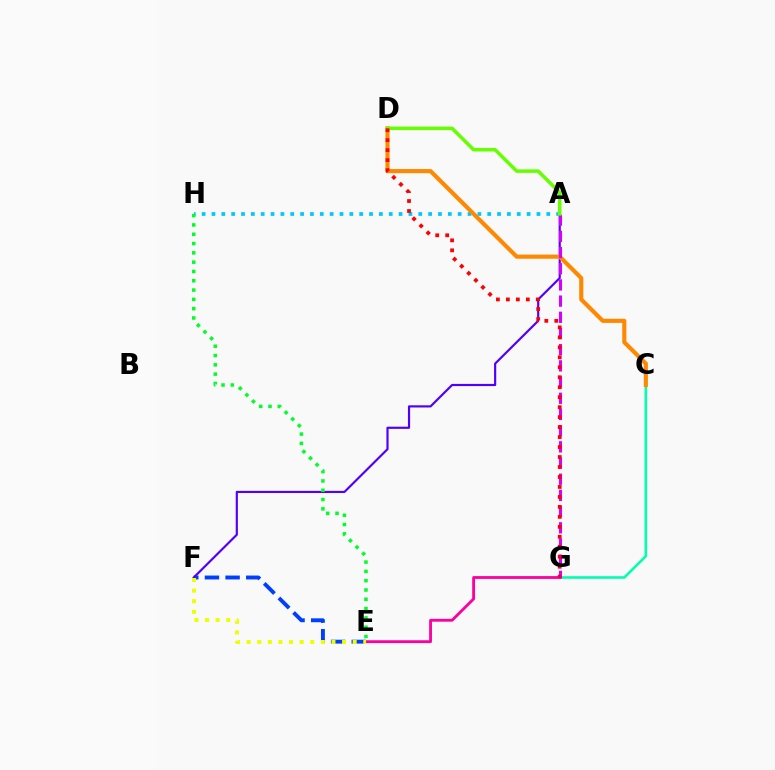{('E', 'F'): [{'color': '#003fff', 'line_style': 'dashed', 'thickness': 2.81}, {'color': '#eeff00', 'line_style': 'dotted', 'thickness': 2.88}], ('A', 'F'): [{'color': '#4f00ff', 'line_style': 'solid', 'thickness': 1.56}], ('C', 'G'): [{'color': '#00ffaf', 'line_style': 'solid', 'thickness': 1.87}], ('E', 'G'): [{'color': '#ff00a0', 'line_style': 'solid', 'thickness': 2.04}], ('A', 'H'): [{'color': '#00c7ff', 'line_style': 'dotted', 'thickness': 2.68}], ('C', 'D'): [{'color': '#ff8800', 'line_style': 'solid', 'thickness': 2.97}], ('A', 'G'): [{'color': '#d600ff', 'line_style': 'dashed', 'thickness': 2.2}], ('E', 'H'): [{'color': '#00ff27', 'line_style': 'dotted', 'thickness': 2.53}], ('A', 'D'): [{'color': '#66ff00', 'line_style': 'solid', 'thickness': 2.52}], ('D', 'G'): [{'color': '#ff0000', 'line_style': 'dotted', 'thickness': 2.71}]}